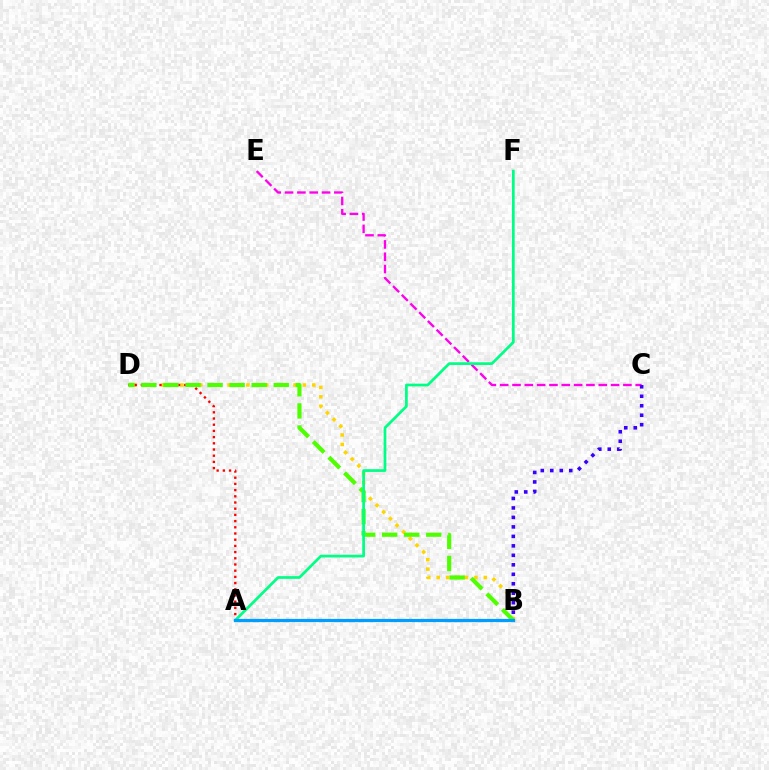{('C', 'E'): [{'color': '#ff00ed', 'line_style': 'dashed', 'thickness': 1.67}], ('B', 'D'): [{'color': '#ffd500', 'line_style': 'dotted', 'thickness': 2.56}, {'color': '#4fff00', 'line_style': 'dashed', 'thickness': 3.0}], ('A', 'D'): [{'color': '#ff0000', 'line_style': 'dotted', 'thickness': 1.68}], ('B', 'C'): [{'color': '#3700ff', 'line_style': 'dotted', 'thickness': 2.58}], ('A', 'F'): [{'color': '#00ff86', 'line_style': 'solid', 'thickness': 1.96}], ('A', 'B'): [{'color': '#009eff', 'line_style': 'solid', 'thickness': 2.32}]}